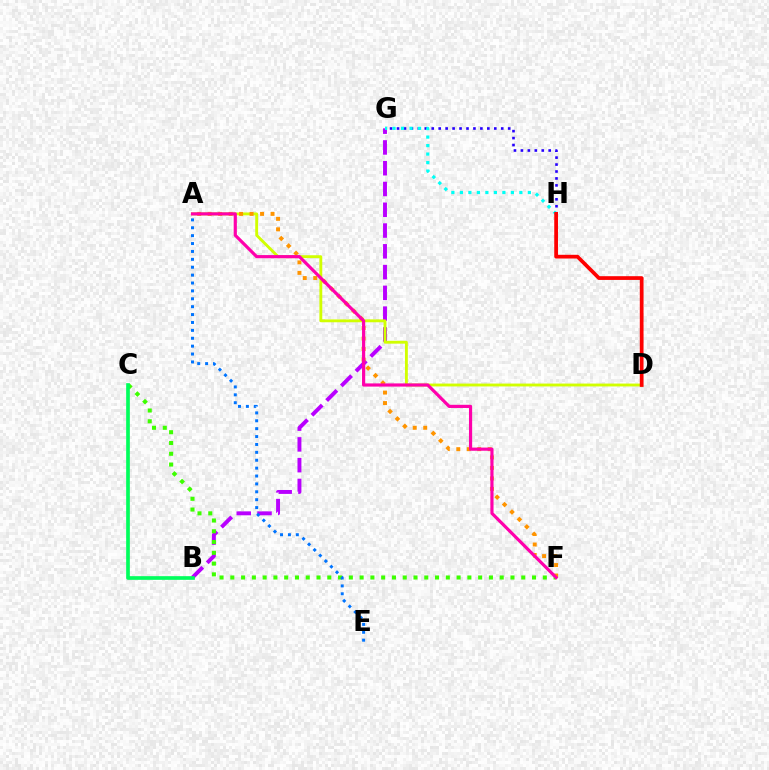{('B', 'G'): [{'color': '#b900ff', 'line_style': 'dashed', 'thickness': 2.82}], ('A', 'D'): [{'color': '#d1ff00', 'line_style': 'solid', 'thickness': 2.06}], ('A', 'F'): [{'color': '#ff9400', 'line_style': 'dotted', 'thickness': 2.85}, {'color': '#ff00ac', 'line_style': 'solid', 'thickness': 2.29}], ('G', 'H'): [{'color': '#2500ff', 'line_style': 'dotted', 'thickness': 1.89}, {'color': '#00fff6', 'line_style': 'dotted', 'thickness': 2.31}], ('C', 'F'): [{'color': '#3dff00', 'line_style': 'dotted', 'thickness': 2.93}], ('B', 'C'): [{'color': '#00ff5c', 'line_style': 'solid', 'thickness': 2.65}], ('D', 'H'): [{'color': '#ff0000', 'line_style': 'solid', 'thickness': 2.69}], ('A', 'E'): [{'color': '#0074ff', 'line_style': 'dotted', 'thickness': 2.14}]}